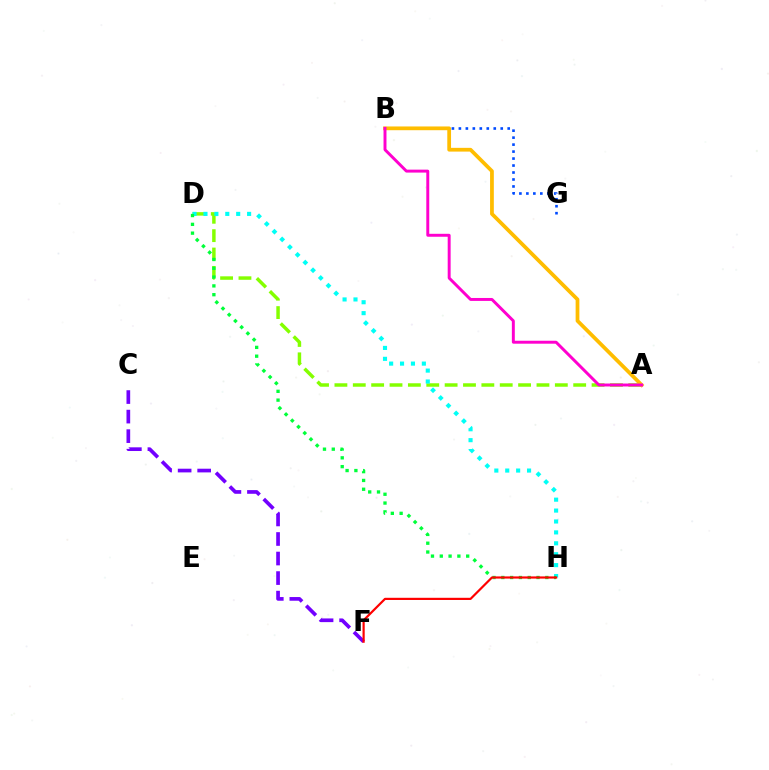{('C', 'F'): [{'color': '#7200ff', 'line_style': 'dashed', 'thickness': 2.65}], ('B', 'G'): [{'color': '#004bff', 'line_style': 'dotted', 'thickness': 1.89}], ('A', 'D'): [{'color': '#84ff00', 'line_style': 'dashed', 'thickness': 2.5}], ('D', 'H'): [{'color': '#00fff6', 'line_style': 'dotted', 'thickness': 2.96}, {'color': '#00ff39', 'line_style': 'dotted', 'thickness': 2.39}], ('F', 'H'): [{'color': '#ff0000', 'line_style': 'solid', 'thickness': 1.58}], ('A', 'B'): [{'color': '#ffbd00', 'line_style': 'solid', 'thickness': 2.7}, {'color': '#ff00cf', 'line_style': 'solid', 'thickness': 2.12}]}